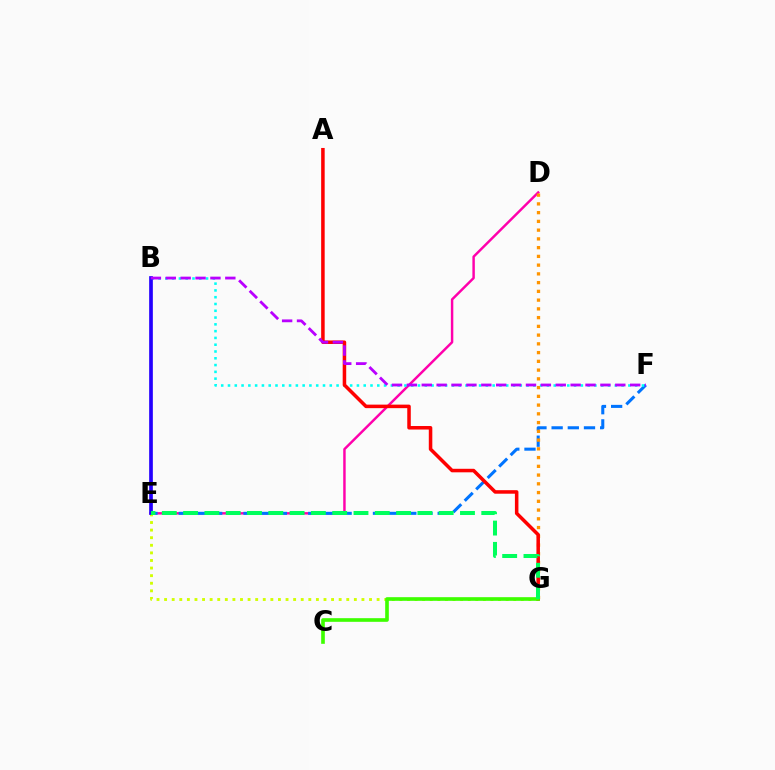{('D', 'E'): [{'color': '#ff00ac', 'line_style': 'solid', 'thickness': 1.77}], ('E', 'G'): [{'color': '#d1ff00', 'line_style': 'dotted', 'thickness': 2.06}, {'color': '#00ff5c', 'line_style': 'dashed', 'thickness': 2.89}], ('E', 'F'): [{'color': '#0074ff', 'line_style': 'dashed', 'thickness': 2.2}], ('D', 'G'): [{'color': '#ff9400', 'line_style': 'dotted', 'thickness': 2.38}], ('B', 'F'): [{'color': '#00fff6', 'line_style': 'dotted', 'thickness': 1.84}, {'color': '#b900ff', 'line_style': 'dashed', 'thickness': 2.02}], ('A', 'G'): [{'color': '#ff0000', 'line_style': 'solid', 'thickness': 2.54}], ('B', 'E'): [{'color': '#2500ff', 'line_style': 'solid', 'thickness': 2.65}], ('C', 'G'): [{'color': '#3dff00', 'line_style': 'solid', 'thickness': 2.62}]}